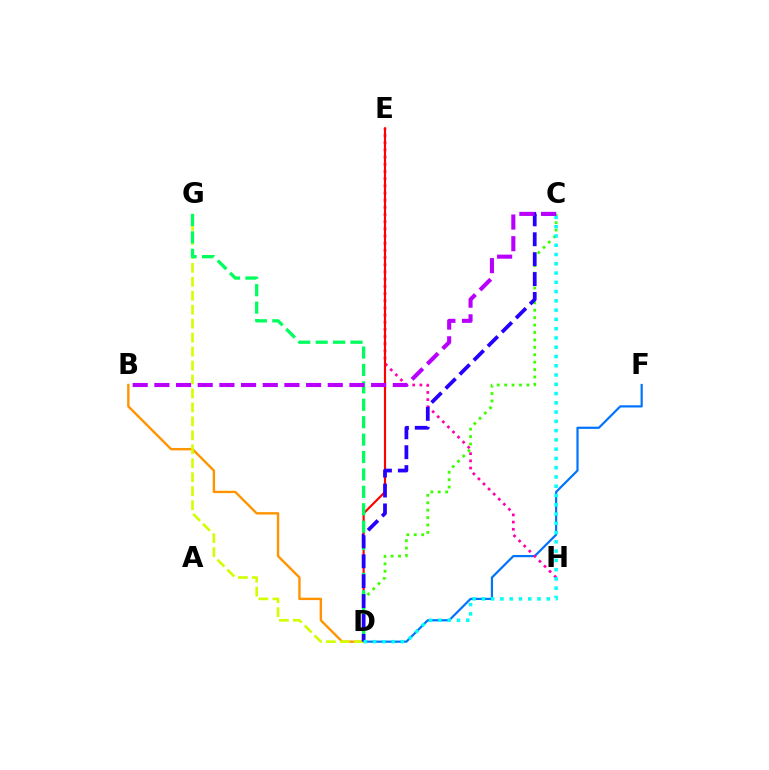{('D', 'F'): [{'color': '#0074ff', 'line_style': 'solid', 'thickness': 1.59}], ('E', 'H'): [{'color': '#ff00ac', 'line_style': 'dotted', 'thickness': 1.95}], ('C', 'D'): [{'color': '#3dff00', 'line_style': 'dotted', 'thickness': 2.01}, {'color': '#2500ff', 'line_style': 'dashed', 'thickness': 2.7}, {'color': '#00fff6', 'line_style': 'dotted', 'thickness': 2.52}], ('D', 'E'): [{'color': '#ff0000', 'line_style': 'solid', 'thickness': 1.56}], ('B', 'D'): [{'color': '#ff9400', 'line_style': 'solid', 'thickness': 1.72}], ('D', 'G'): [{'color': '#d1ff00', 'line_style': 'dashed', 'thickness': 1.9}, {'color': '#00ff5c', 'line_style': 'dashed', 'thickness': 2.37}], ('B', 'C'): [{'color': '#b900ff', 'line_style': 'dashed', 'thickness': 2.94}]}